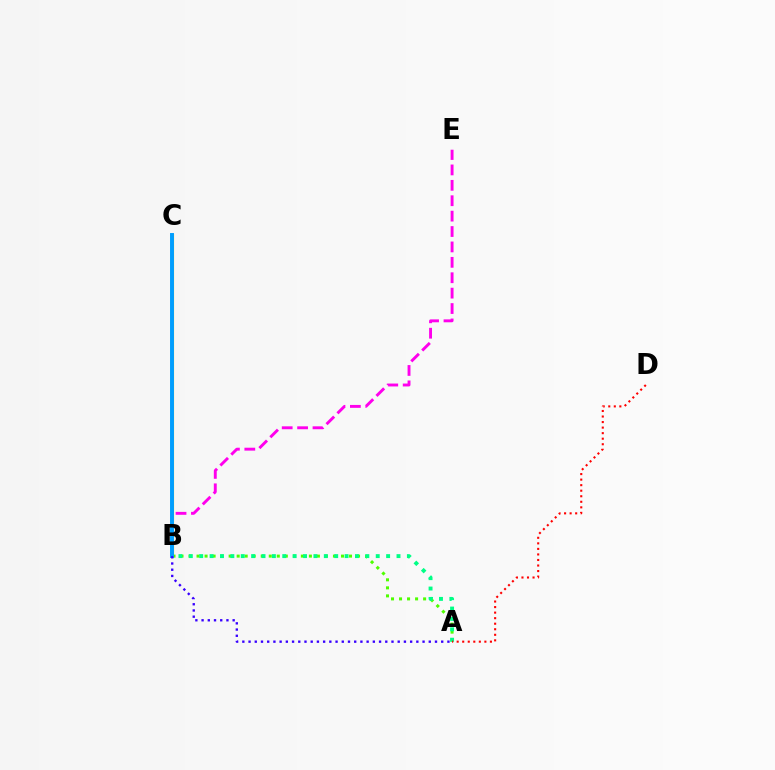{('B', 'E'): [{'color': '#ff00ed', 'line_style': 'dashed', 'thickness': 2.09}], ('A', 'B'): [{'color': '#4fff00', 'line_style': 'dotted', 'thickness': 2.18}, {'color': '#00ff86', 'line_style': 'dotted', 'thickness': 2.82}, {'color': '#3700ff', 'line_style': 'dotted', 'thickness': 1.69}], ('B', 'C'): [{'color': '#ffd500', 'line_style': 'solid', 'thickness': 2.29}, {'color': '#009eff', 'line_style': 'solid', 'thickness': 2.83}], ('A', 'D'): [{'color': '#ff0000', 'line_style': 'dotted', 'thickness': 1.51}]}